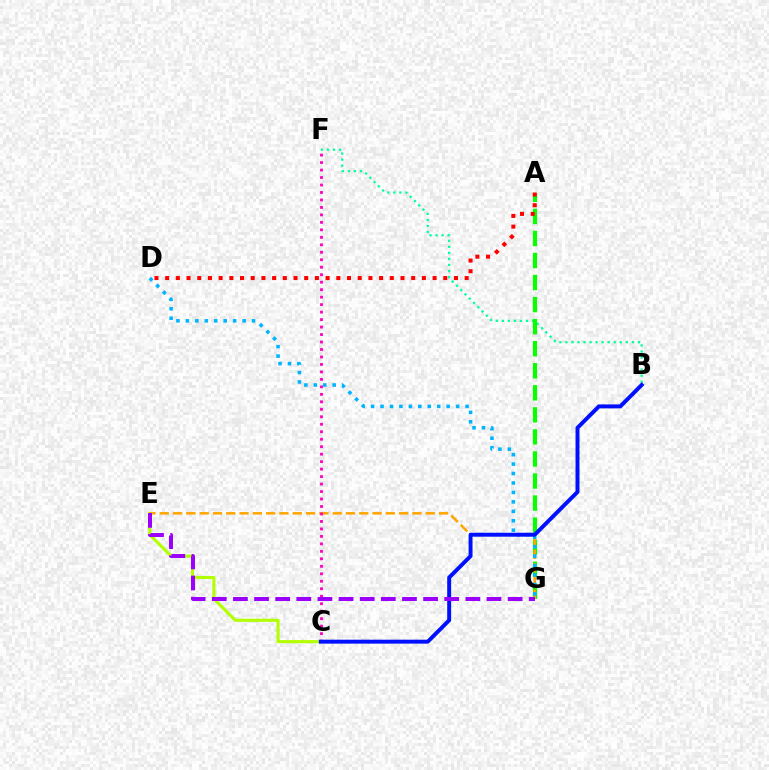{('B', 'F'): [{'color': '#00ff9d', 'line_style': 'dotted', 'thickness': 1.64}], ('C', 'E'): [{'color': '#b3ff00', 'line_style': 'solid', 'thickness': 2.23}], ('A', 'G'): [{'color': '#08ff00', 'line_style': 'dashed', 'thickness': 3.0}], ('E', 'G'): [{'color': '#ffa500', 'line_style': 'dashed', 'thickness': 1.81}, {'color': '#9b00ff', 'line_style': 'dashed', 'thickness': 2.87}], ('A', 'D'): [{'color': '#ff0000', 'line_style': 'dotted', 'thickness': 2.91}], ('D', 'G'): [{'color': '#00b5ff', 'line_style': 'dotted', 'thickness': 2.57}], ('C', 'F'): [{'color': '#ff00bd', 'line_style': 'dotted', 'thickness': 2.03}], ('B', 'C'): [{'color': '#0010ff', 'line_style': 'solid', 'thickness': 2.84}]}